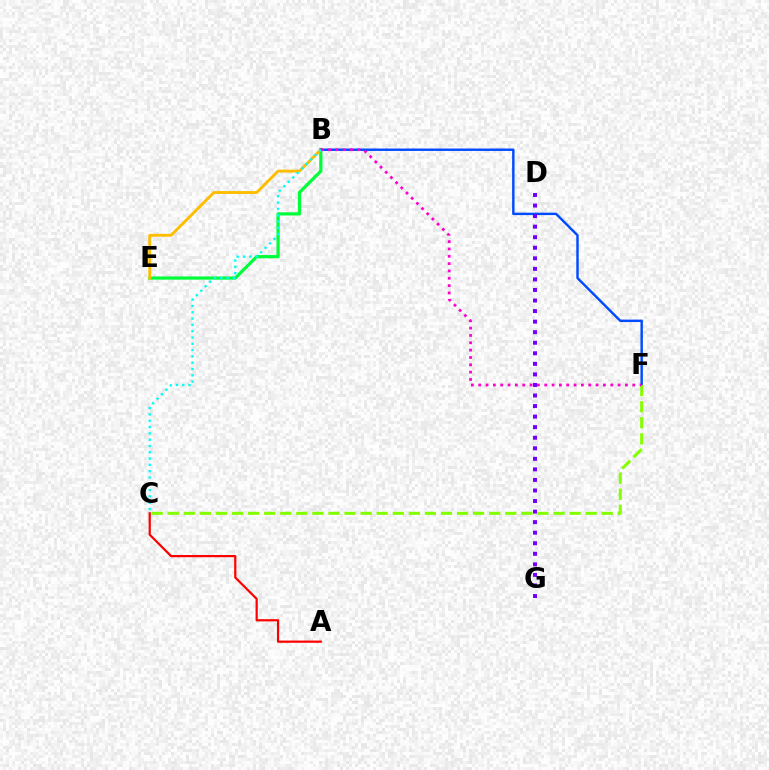{('B', 'E'): [{'color': '#00ff39', 'line_style': 'solid', 'thickness': 2.3}, {'color': '#ffbd00', 'line_style': 'solid', 'thickness': 2.07}], ('B', 'F'): [{'color': '#004bff', 'line_style': 'solid', 'thickness': 1.75}, {'color': '#ff00cf', 'line_style': 'dotted', 'thickness': 1.99}], ('C', 'F'): [{'color': '#84ff00', 'line_style': 'dashed', 'thickness': 2.18}], ('D', 'G'): [{'color': '#7200ff', 'line_style': 'dotted', 'thickness': 2.87}], ('A', 'C'): [{'color': '#ff0000', 'line_style': 'solid', 'thickness': 1.59}], ('B', 'C'): [{'color': '#00fff6', 'line_style': 'dotted', 'thickness': 1.71}]}